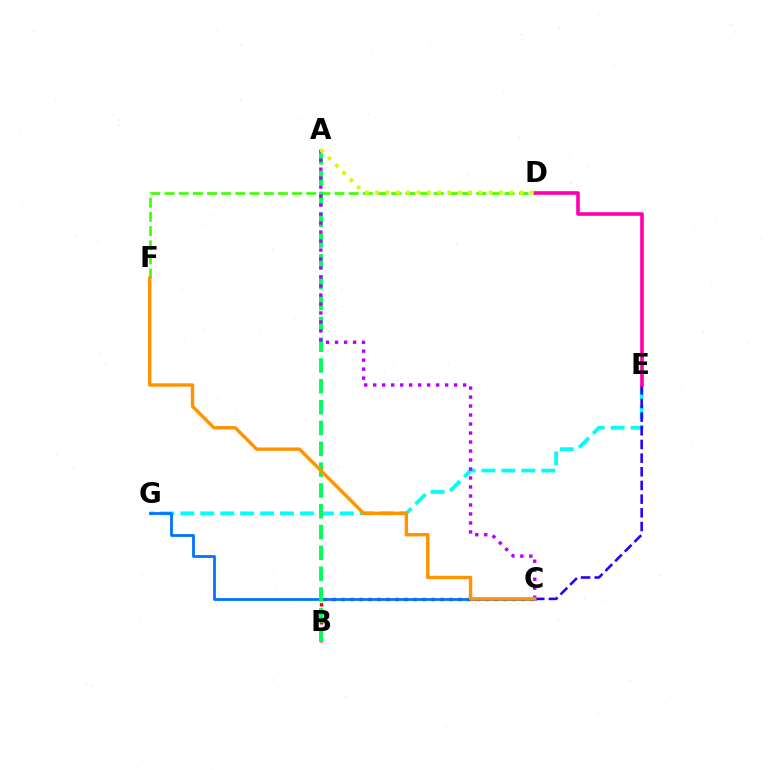{('E', 'G'): [{'color': '#00fff6', 'line_style': 'dashed', 'thickness': 2.71}], ('B', 'C'): [{'color': '#ff0000', 'line_style': 'dotted', 'thickness': 2.44}], ('C', 'G'): [{'color': '#0074ff', 'line_style': 'solid', 'thickness': 2.0}], ('C', 'E'): [{'color': '#2500ff', 'line_style': 'dashed', 'thickness': 1.86}], ('D', 'F'): [{'color': '#3dff00', 'line_style': 'dashed', 'thickness': 1.92}], ('A', 'B'): [{'color': '#00ff5c', 'line_style': 'dashed', 'thickness': 2.83}], ('D', 'E'): [{'color': '#ff00ac', 'line_style': 'solid', 'thickness': 2.61}], ('A', 'C'): [{'color': '#b900ff', 'line_style': 'dotted', 'thickness': 2.44}], ('C', 'F'): [{'color': '#ff9400', 'line_style': 'solid', 'thickness': 2.44}], ('A', 'D'): [{'color': '#d1ff00', 'line_style': 'dotted', 'thickness': 2.8}]}